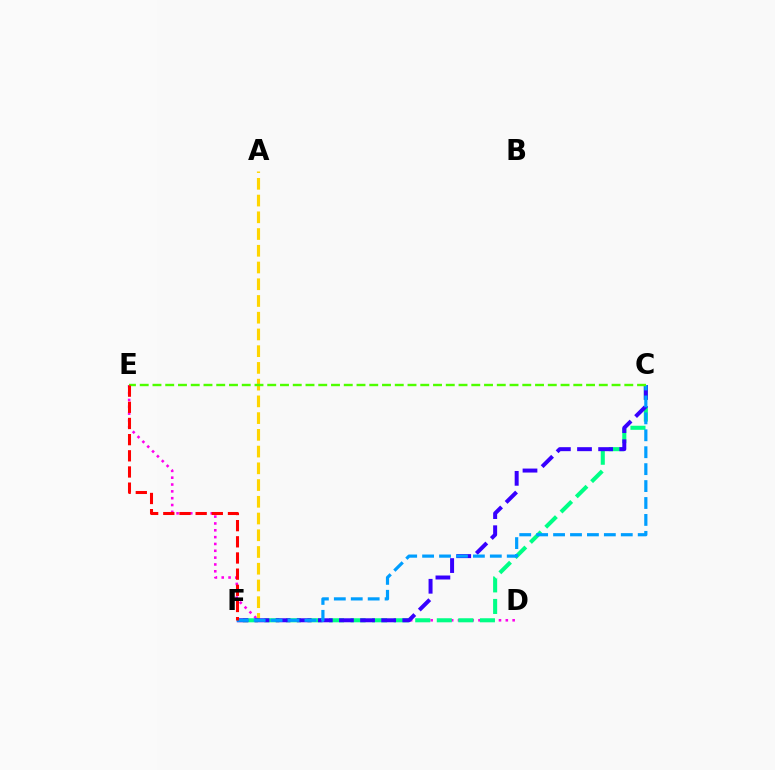{('D', 'E'): [{'color': '#ff00ed', 'line_style': 'dotted', 'thickness': 1.86}], ('A', 'F'): [{'color': '#ffd500', 'line_style': 'dashed', 'thickness': 2.27}], ('C', 'F'): [{'color': '#00ff86', 'line_style': 'dashed', 'thickness': 2.93}, {'color': '#3700ff', 'line_style': 'dashed', 'thickness': 2.87}, {'color': '#009eff', 'line_style': 'dashed', 'thickness': 2.3}], ('C', 'E'): [{'color': '#4fff00', 'line_style': 'dashed', 'thickness': 1.73}], ('E', 'F'): [{'color': '#ff0000', 'line_style': 'dashed', 'thickness': 2.2}]}